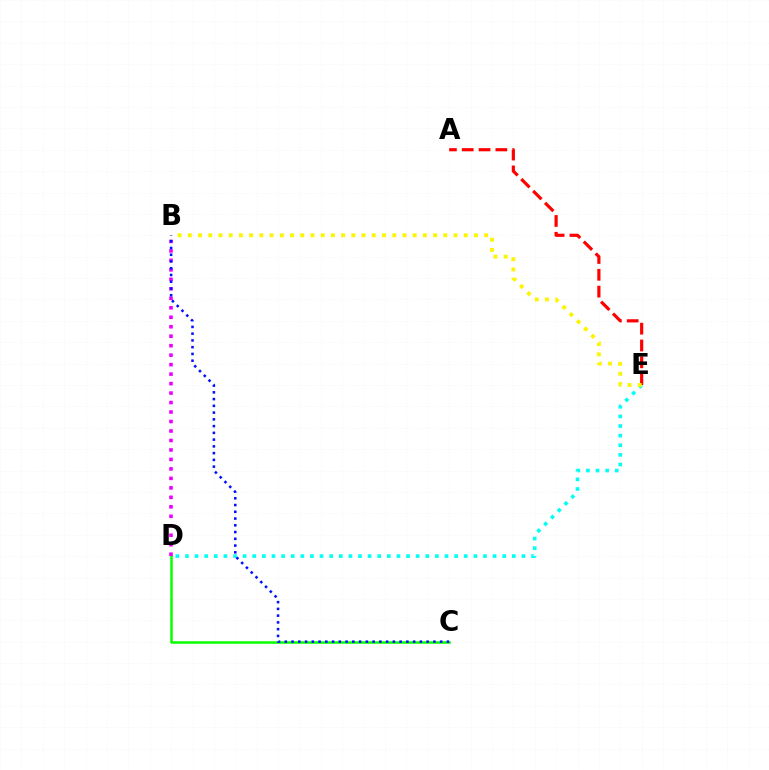{('C', 'D'): [{'color': '#08ff00', 'line_style': 'solid', 'thickness': 1.81}], ('A', 'E'): [{'color': '#ff0000', 'line_style': 'dashed', 'thickness': 2.29}], ('B', 'D'): [{'color': '#ee00ff', 'line_style': 'dotted', 'thickness': 2.58}], ('D', 'E'): [{'color': '#00fff6', 'line_style': 'dotted', 'thickness': 2.61}], ('B', 'E'): [{'color': '#fcf500', 'line_style': 'dotted', 'thickness': 2.78}], ('B', 'C'): [{'color': '#0010ff', 'line_style': 'dotted', 'thickness': 1.83}]}